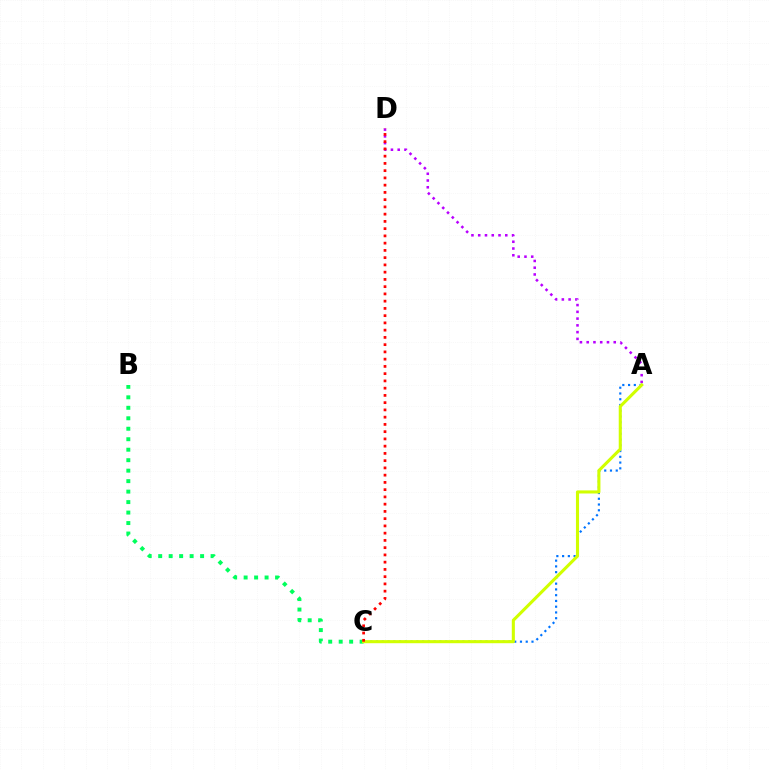{('A', 'C'): [{'color': '#0074ff', 'line_style': 'dotted', 'thickness': 1.56}, {'color': '#d1ff00', 'line_style': 'solid', 'thickness': 2.23}], ('B', 'C'): [{'color': '#00ff5c', 'line_style': 'dotted', 'thickness': 2.85}], ('A', 'D'): [{'color': '#b900ff', 'line_style': 'dotted', 'thickness': 1.84}], ('C', 'D'): [{'color': '#ff0000', 'line_style': 'dotted', 'thickness': 1.97}]}